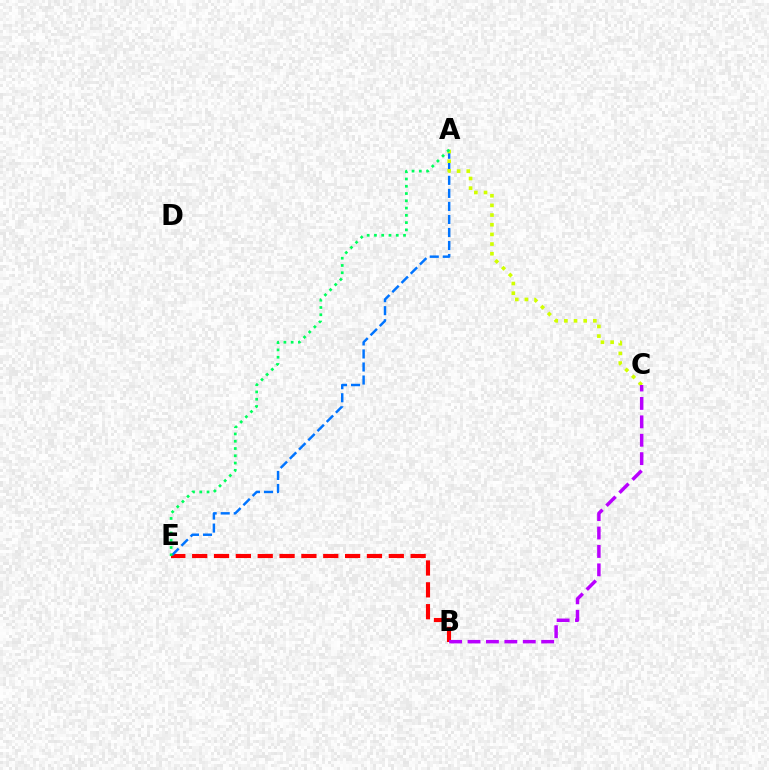{('B', 'E'): [{'color': '#ff0000', 'line_style': 'dashed', 'thickness': 2.97}], ('A', 'E'): [{'color': '#0074ff', 'line_style': 'dashed', 'thickness': 1.77}, {'color': '#00ff5c', 'line_style': 'dotted', 'thickness': 1.97}], ('A', 'C'): [{'color': '#d1ff00', 'line_style': 'dotted', 'thickness': 2.63}], ('B', 'C'): [{'color': '#b900ff', 'line_style': 'dashed', 'thickness': 2.5}]}